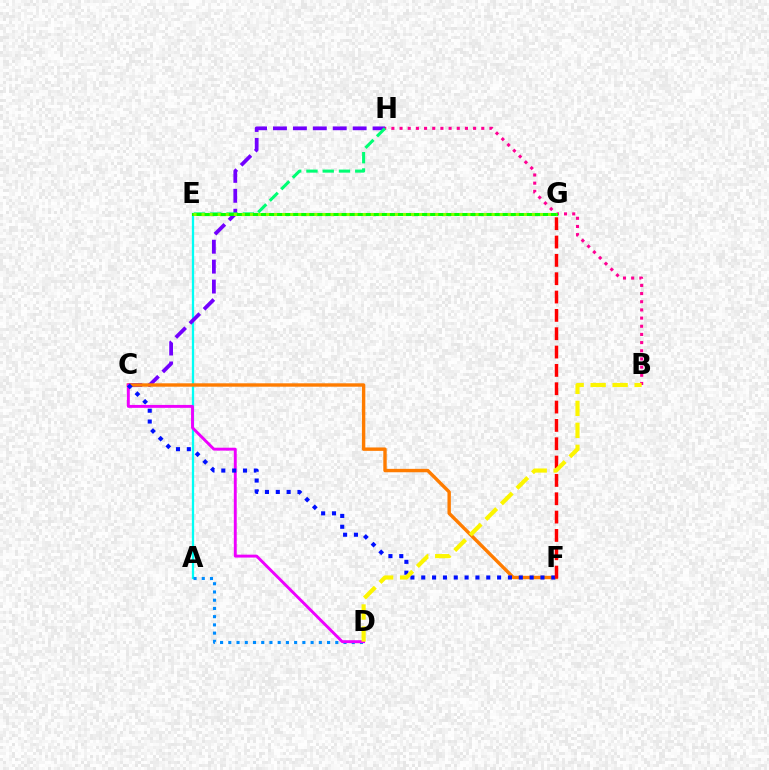{('A', 'E'): [{'color': '#00fff6', 'line_style': 'solid', 'thickness': 1.64}], ('A', 'D'): [{'color': '#008cff', 'line_style': 'dotted', 'thickness': 2.24}], ('C', 'H'): [{'color': '#7200ff', 'line_style': 'dashed', 'thickness': 2.71}], ('C', 'F'): [{'color': '#ff7c00', 'line_style': 'solid', 'thickness': 2.45}, {'color': '#0010ff', 'line_style': 'dotted', 'thickness': 2.94}], ('C', 'D'): [{'color': '#ee00ff', 'line_style': 'solid', 'thickness': 2.09}], ('B', 'H'): [{'color': '#ff0094', 'line_style': 'dotted', 'thickness': 2.22}], ('E', 'H'): [{'color': '#00ff74', 'line_style': 'dashed', 'thickness': 2.21}], ('E', 'G'): [{'color': '#08ff00', 'line_style': 'solid', 'thickness': 2.19}, {'color': '#84ff00', 'line_style': 'dotted', 'thickness': 2.19}], ('F', 'G'): [{'color': '#ff0000', 'line_style': 'dashed', 'thickness': 2.49}], ('B', 'D'): [{'color': '#fcf500', 'line_style': 'dashed', 'thickness': 2.99}]}